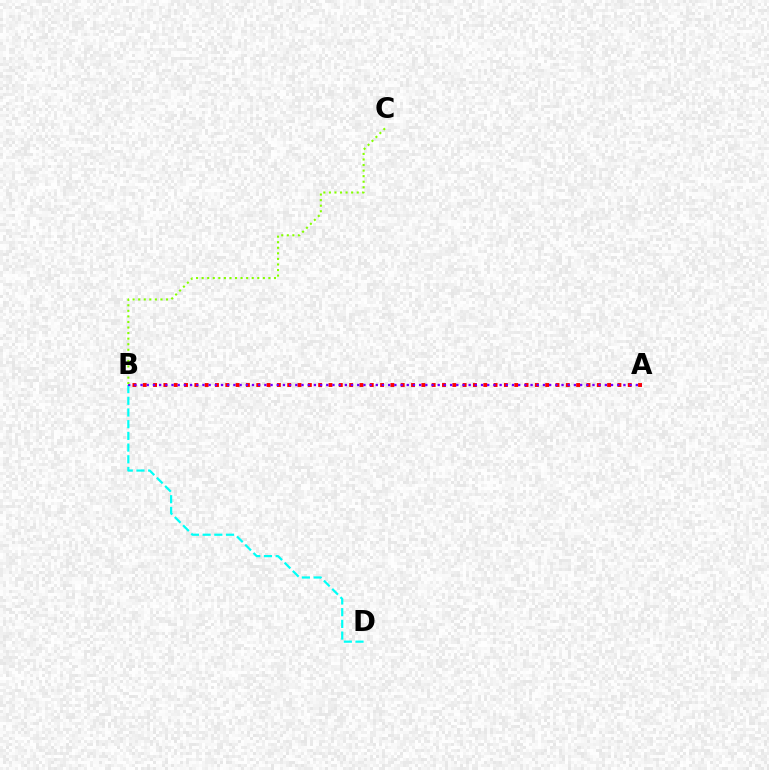{('B', 'D'): [{'color': '#00fff6', 'line_style': 'dashed', 'thickness': 1.59}], ('A', 'B'): [{'color': '#ff0000', 'line_style': 'dotted', 'thickness': 2.8}, {'color': '#7200ff', 'line_style': 'dotted', 'thickness': 1.68}], ('B', 'C'): [{'color': '#84ff00', 'line_style': 'dotted', 'thickness': 1.51}]}